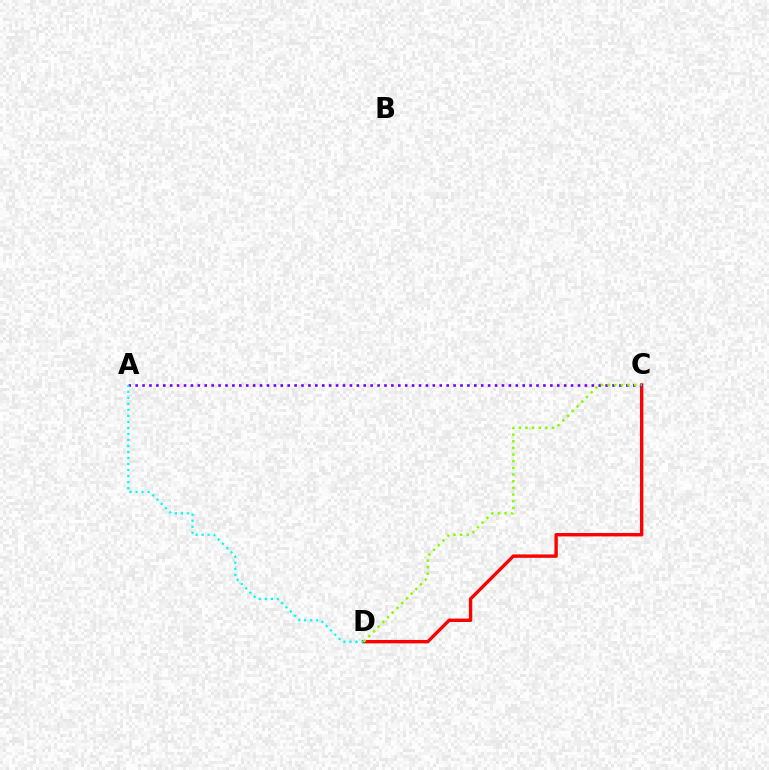{('C', 'D'): [{'color': '#ff0000', 'line_style': 'solid', 'thickness': 2.44}, {'color': '#84ff00', 'line_style': 'dotted', 'thickness': 1.81}], ('A', 'C'): [{'color': '#7200ff', 'line_style': 'dotted', 'thickness': 1.88}], ('A', 'D'): [{'color': '#00fff6', 'line_style': 'dotted', 'thickness': 1.64}]}